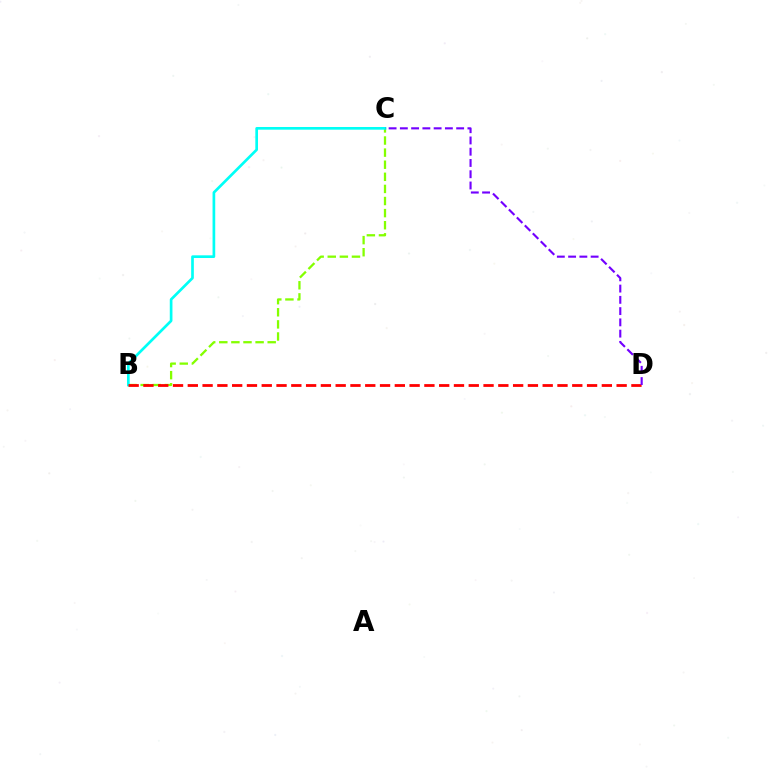{('B', 'C'): [{'color': '#84ff00', 'line_style': 'dashed', 'thickness': 1.64}, {'color': '#00fff6', 'line_style': 'solid', 'thickness': 1.93}], ('B', 'D'): [{'color': '#ff0000', 'line_style': 'dashed', 'thickness': 2.01}], ('C', 'D'): [{'color': '#7200ff', 'line_style': 'dashed', 'thickness': 1.53}]}